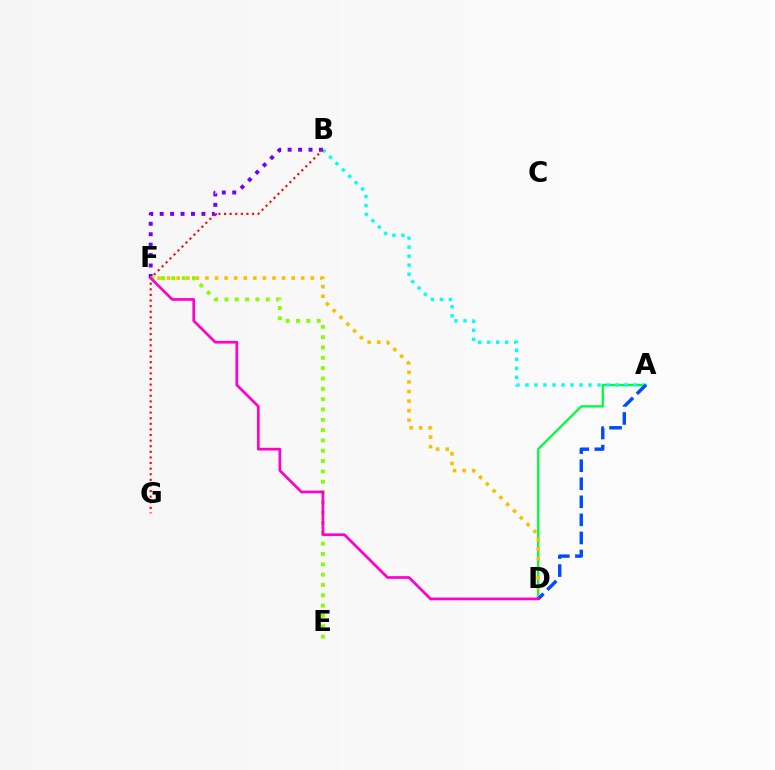{('A', 'D'): [{'color': '#00ff39', 'line_style': 'solid', 'thickness': 1.67}, {'color': '#004bff', 'line_style': 'dashed', 'thickness': 2.45}], ('D', 'F'): [{'color': '#ffbd00', 'line_style': 'dotted', 'thickness': 2.6}, {'color': '#ff00cf', 'line_style': 'solid', 'thickness': 1.95}], ('A', 'B'): [{'color': '#00fff6', 'line_style': 'dotted', 'thickness': 2.45}], ('B', 'F'): [{'color': '#7200ff', 'line_style': 'dotted', 'thickness': 2.84}], ('E', 'F'): [{'color': '#84ff00', 'line_style': 'dotted', 'thickness': 2.81}], ('B', 'G'): [{'color': '#ff0000', 'line_style': 'dotted', 'thickness': 1.52}]}